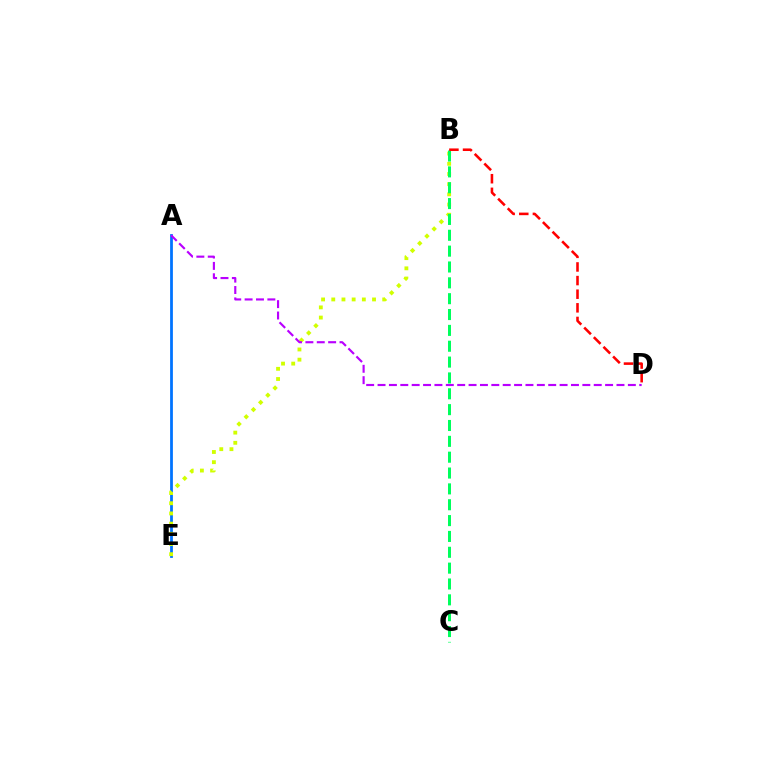{('A', 'E'): [{'color': '#0074ff', 'line_style': 'solid', 'thickness': 2.0}], ('B', 'E'): [{'color': '#d1ff00', 'line_style': 'dotted', 'thickness': 2.77}], ('A', 'D'): [{'color': '#b900ff', 'line_style': 'dashed', 'thickness': 1.55}], ('B', 'C'): [{'color': '#00ff5c', 'line_style': 'dashed', 'thickness': 2.15}], ('B', 'D'): [{'color': '#ff0000', 'line_style': 'dashed', 'thickness': 1.85}]}